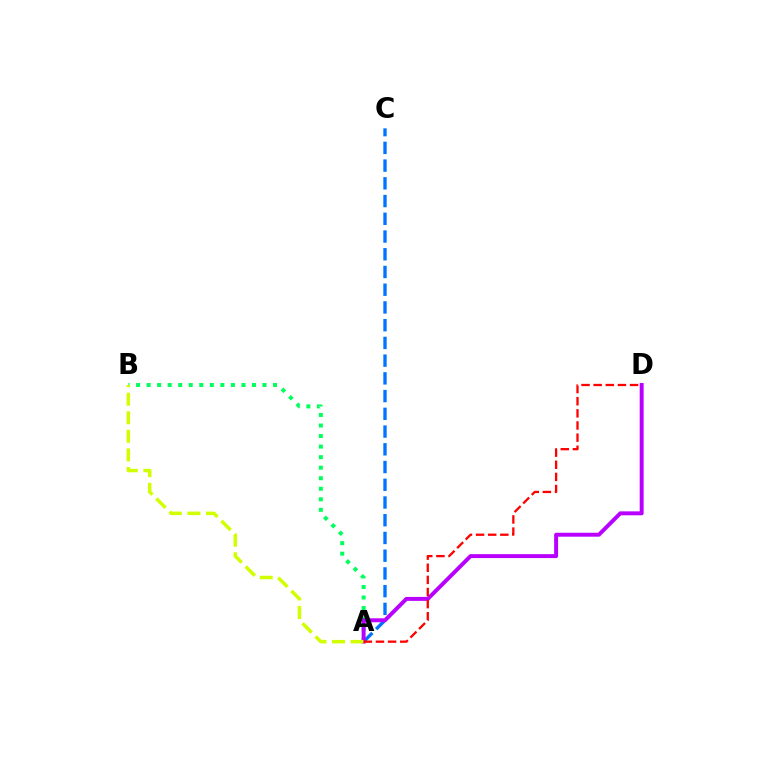{('A', 'B'): [{'color': '#00ff5c', 'line_style': 'dotted', 'thickness': 2.86}, {'color': '#d1ff00', 'line_style': 'dashed', 'thickness': 2.52}], ('A', 'C'): [{'color': '#0074ff', 'line_style': 'dashed', 'thickness': 2.41}], ('A', 'D'): [{'color': '#b900ff', 'line_style': 'solid', 'thickness': 2.84}, {'color': '#ff0000', 'line_style': 'dashed', 'thickness': 1.65}]}